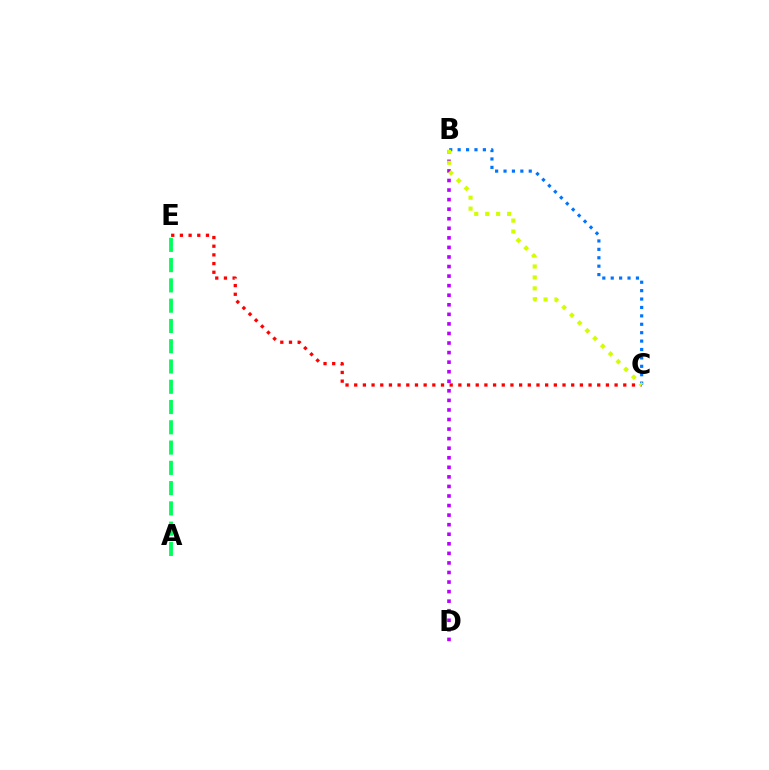{('C', 'E'): [{'color': '#ff0000', 'line_style': 'dotted', 'thickness': 2.36}], ('A', 'E'): [{'color': '#00ff5c', 'line_style': 'dashed', 'thickness': 2.75}], ('B', 'D'): [{'color': '#b900ff', 'line_style': 'dotted', 'thickness': 2.6}], ('B', 'C'): [{'color': '#0074ff', 'line_style': 'dotted', 'thickness': 2.28}, {'color': '#d1ff00', 'line_style': 'dotted', 'thickness': 2.97}]}